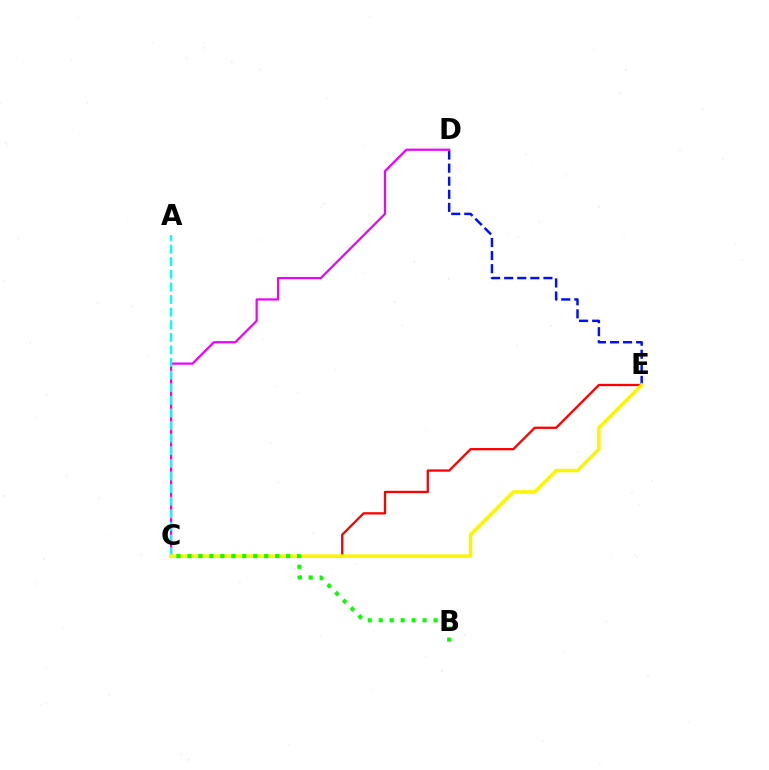{('D', 'E'): [{'color': '#0010ff', 'line_style': 'dashed', 'thickness': 1.78}], ('C', 'E'): [{'color': '#ff0000', 'line_style': 'solid', 'thickness': 1.65}, {'color': '#fcf500', 'line_style': 'solid', 'thickness': 2.51}], ('C', 'D'): [{'color': '#ee00ff', 'line_style': 'solid', 'thickness': 1.59}], ('A', 'C'): [{'color': '#00fff6', 'line_style': 'dashed', 'thickness': 1.71}], ('B', 'C'): [{'color': '#08ff00', 'line_style': 'dotted', 'thickness': 2.98}]}